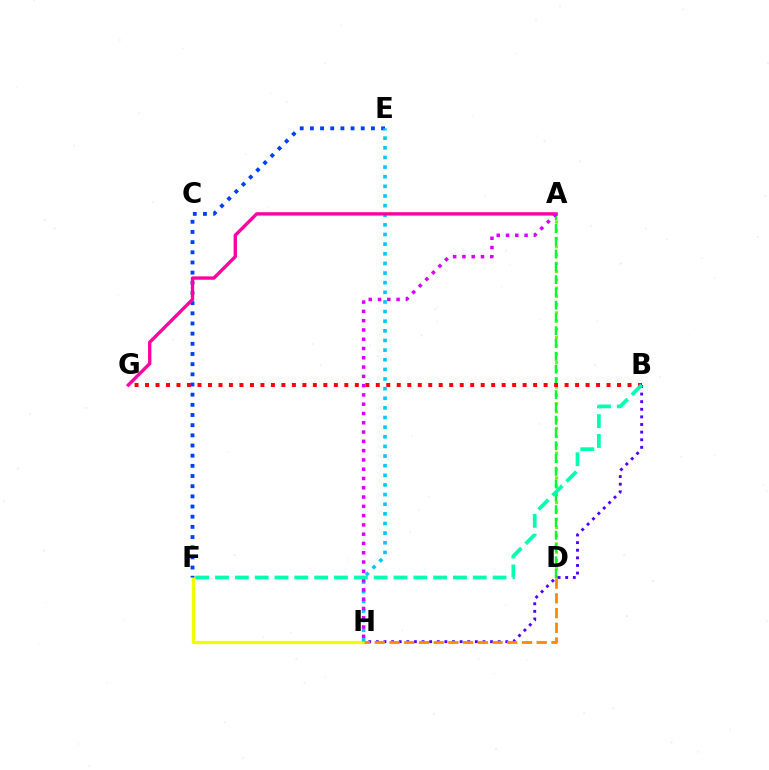{('A', 'D'): [{'color': '#66ff00', 'line_style': 'dotted', 'thickness': 2.24}, {'color': '#00ff27', 'line_style': 'dashed', 'thickness': 1.74}], ('F', 'H'): [{'color': '#eeff00', 'line_style': 'solid', 'thickness': 2.34}], ('B', 'G'): [{'color': '#ff0000', 'line_style': 'dotted', 'thickness': 2.85}], ('B', 'H'): [{'color': '#4f00ff', 'line_style': 'dotted', 'thickness': 2.07}], ('E', 'F'): [{'color': '#003fff', 'line_style': 'dotted', 'thickness': 2.76}], ('E', 'H'): [{'color': '#00c7ff', 'line_style': 'dotted', 'thickness': 2.62}], ('D', 'H'): [{'color': '#ff8800', 'line_style': 'dashed', 'thickness': 2.0}], ('A', 'G'): [{'color': '#ff00a0', 'line_style': 'solid', 'thickness': 2.42}], ('A', 'H'): [{'color': '#d600ff', 'line_style': 'dotted', 'thickness': 2.52}], ('B', 'F'): [{'color': '#00ffaf', 'line_style': 'dashed', 'thickness': 2.69}]}